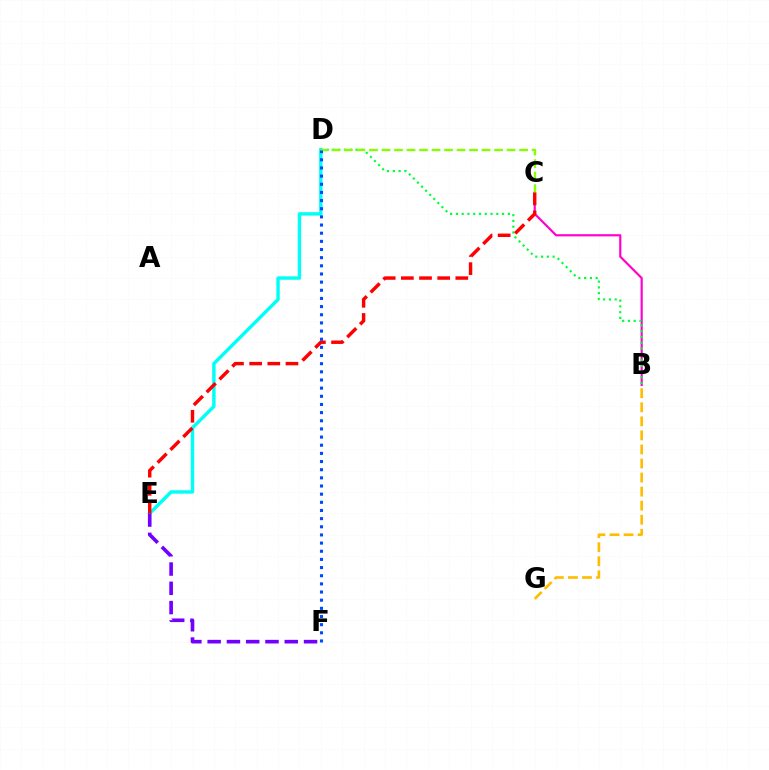{('D', 'E'): [{'color': '#00fff6', 'line_style': 'solid', 'thickness': 2.46}], ('B', 'C'): [{'color': '#ff00cf', 'line_style': 'solid', 'thickness': 1.56}], ('B', 'D'): [{'color': '#00ff39', 'line_style': 'dotted', 'thickness': 1.57}], ('C', 'D'): [{'color': '#84ff00', 'line_style': 'dashed', 'thickness': 1.7}], ('E', 'F'): [{'color': '#7200ff', 'line_style': 'dashed', 'thickness': 2.62}], ('C', 'E'): [{'color': '#ff0000', 'line_style': 'dashed', 'thickness': 2.47}], ('D', 'F'): [{'color': '#004bff', 'line_style': 'dotted', 'thickness': 2.22}], ('B', 'G'): [{'color': '#ffbd00', 'line_style': 'dashed', 'thickness': 1.91}]}